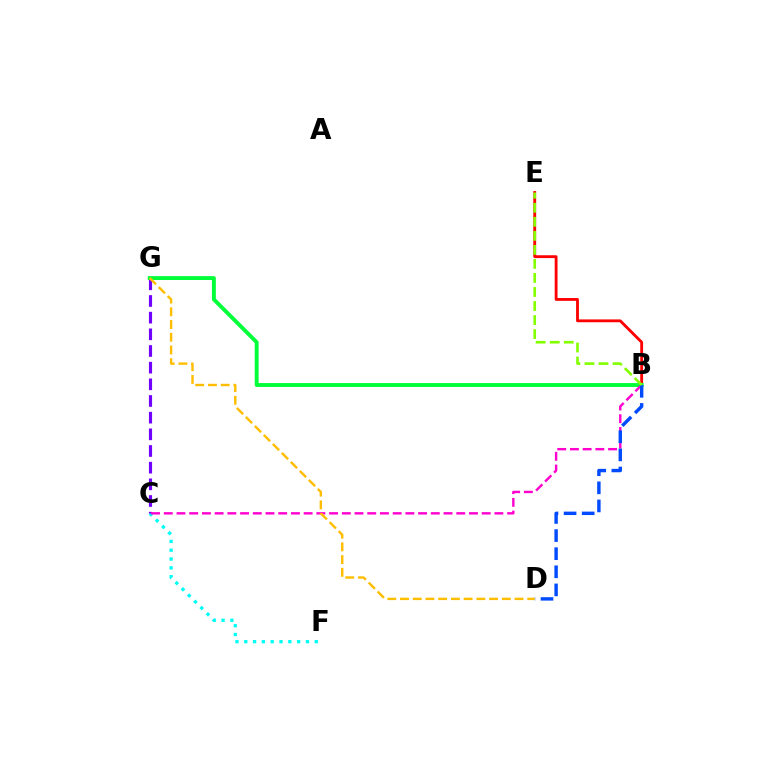{('B', 'E'): [{'color': '#ff0000', 'line_style': 'solid', 'thickness': 2.04}, {'color': '#84ff00', 'line_style': 'dashed', 'thickness': 1.91}], ('C', 'F'): [{'color': '#00fff6', 'line_style': 'dotted', 'thickness': 2.4}], ('C', 'G'): [{'color': '#7200ff', 'line_style': 'dashed', 'thickness': 2.26}], ('B', 'G'): [{'color': '#00ff39', 'line_style': 'solid', 'thickness': 2.79}], ('B', 'C'): [{'color': '#ff00cf', 'line_style': 'dashed', 'thickness': 1.73}], ('B', 'D'): [{'color': '#004bff', 'line_style': 'dashed', 'thickness': 2.46}], ('D', 'G'): [{'color': '#ffbd00', 'line_style': 'dashed', 'thickness': 1.73}]}